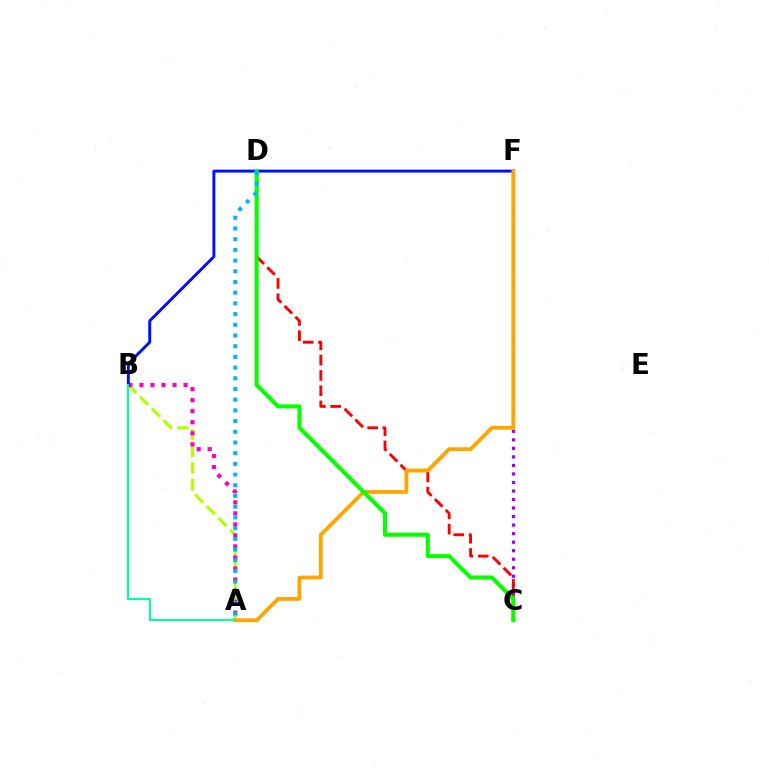{('C', 'F'): [{'color': '#9b00ff', 'line_style': 'dotted', 'thickness': 2.32}], ('A', 'B'): [{'color': '#b3ff00', 'line_style': 'dashed', 'thickness': 2.26}, {'color': '#ff00bd', 'line_style': 'dotted', 'thickness': 3.0}, {'color': '#00ff9d', 'line_style': 'solid', 'thickness': 1.51}], ('C', 'D'): [{'color': '#ff0000', 'line_style': 'dashed', 'thickness': 2.08}, {'color': '#08ff00', 'line_style': 'solid', 'thickness': 2.92}], ('B', 'F'): [{'color': '#0010ff', 'line_style': 'solid', 'thickness': 2.12}], ('A', 'F'): [{'color': '#ffa500', 'line_style': 'solid', 'thickness': 2.76}], ('A', 'D'): [{'color': '#00b5ff', 'line_style': 'dotted', 'thickness': 2.91}]}